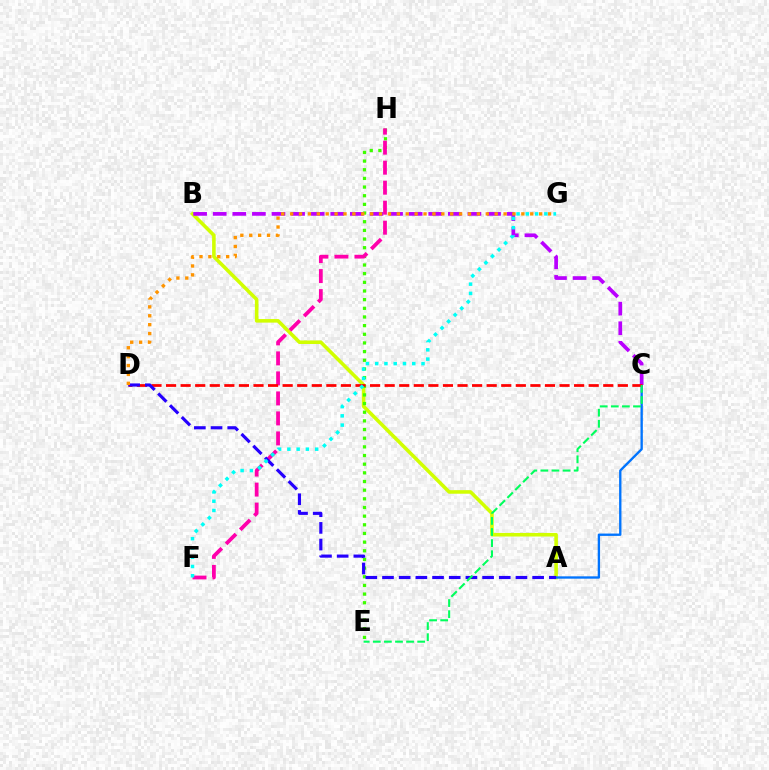{('A', 'B'): [{'color': '#d1ff00', 'line_style': 'solid', 'thickness': 2.57}], ('E', 'H'): [{'color': '#3dff00', 'line_style': 'dotted', 'thickness': 2.35}], ('A', 'C'): [{'color': '#0074ff', 'line_style': 'solid', 'thickness': 1.69}], ('F', 'H'): [{'color': '#ff00ac', 'line_style': 'dashed', 'thickness': 2.72}], ('B', 'C'): [{'color': '#b900ff', 'line_style': 'dashed', 'thickness': 2.66}], ('C', 'D'): [{'color': '#ff0000', 'line_style': 'dashed', 'thickness': 1.98}], ('A', 'D'): [{'color': '#2500ff', 'line_style': 'dashed', 'thickness': 2.27}], ('D', 'G'): [{'color': '#ff9400', 'line_style': 'dotted', 'thickness': 2.42}], ('F', 'G'): [{'color': '#00fff6', 'line_style': 'dotted', 'thickness': 2.52}], ('C', 'E'): [{'color': '#00ff5c', 'line_style': 'dashed', 'thickness': 1.51}]}